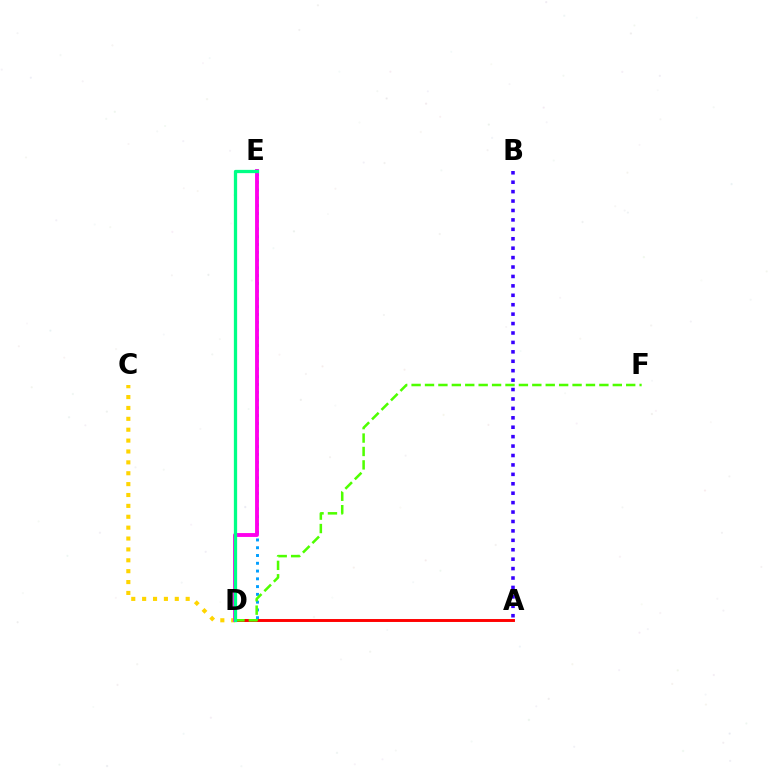{('D', 'E'): [{'color': '#009eff', 'line_style': 'dotted', 'thickness': 2.11}, {'color': '#ff00ed', 'line_style': 'solid', 'thickness': 2.79}, {'color': '#00ff86', 'line_style': 'solid', 'thickness': 2.36}], ('A', 'D'): [{'color': '#ff0000', 'line_style': 'solid', 'thickness': 2.1}], ('D', 'F'): [{'color': '#4fff00', 'line_style': 'dashed', 'thickness': 1.82}], ('C', 'D'): [{'color': '#ffd500', 'line_style': 'dotted', 'thickness': 2.96}], ('A', 'B'): [{'color': '#3700ff', 'line_style': 'dotted', 'thickness': 2.56}]}